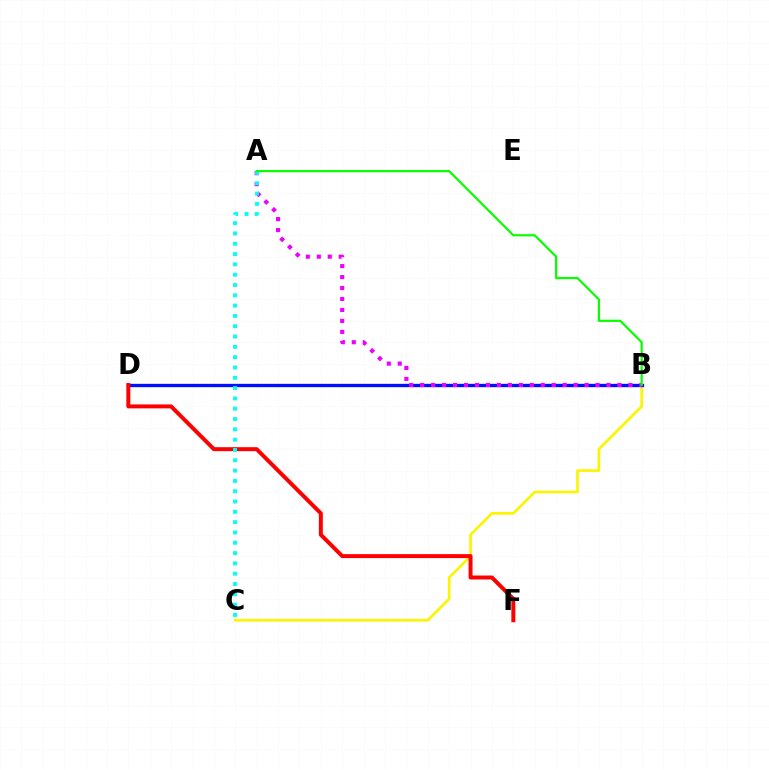{('B', 'C'): [{'color': '#fcf500', 'line_style': 'solid', 'thickness': 1.93}], ('B', 'D'): [{'color': '#0010ff', 'line_style': 'solid', 'thickness': 2.39}], ('D', 'F'): [{'color': '#ff0000', 'line_style': 'solid', 'thickness': 2.86}], ('A', 'B'): [{'color': '#ee00ff', 'line_style': 'dotted', 'thickness': 2.98}, {'color': '#08ff00', 'line_style': 'solid', 'thickness': 1.59}], ('A', 'C'): [{'color': '#00fff6', 'line_style': 'dotted', 'thickness': 2.8}]}